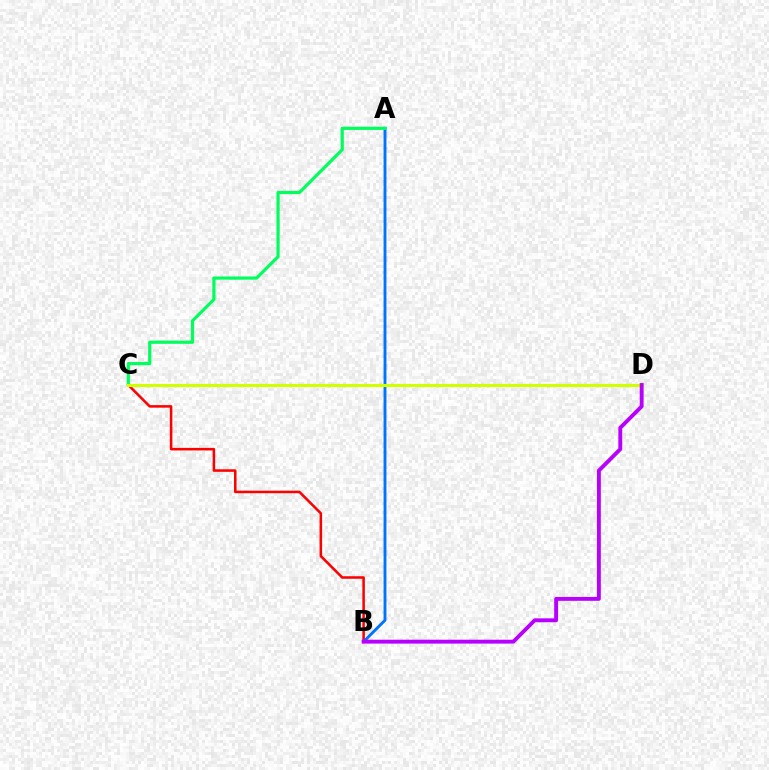{('B', 'C'): [{'color': '#ff0000', 'line_style': 'solid', 'thickness': 1.83}], ('A', 'B'): [{'color': '#0074ff', 'line_style': 'solid', 'thickness': 2.07}], ('A', 'C'): [{'color': '#00ff5c', 'line_style': 'solid', 'thickness': 2.3}], ('C', 'D'): [{'color': '#d1ff00', 'line_style': 'solid', 'thickness': 2.23}], ('B', 'D'): [{'color': '#b900ff', 'line_style': 'solid', 'thickness': 2.8}]}